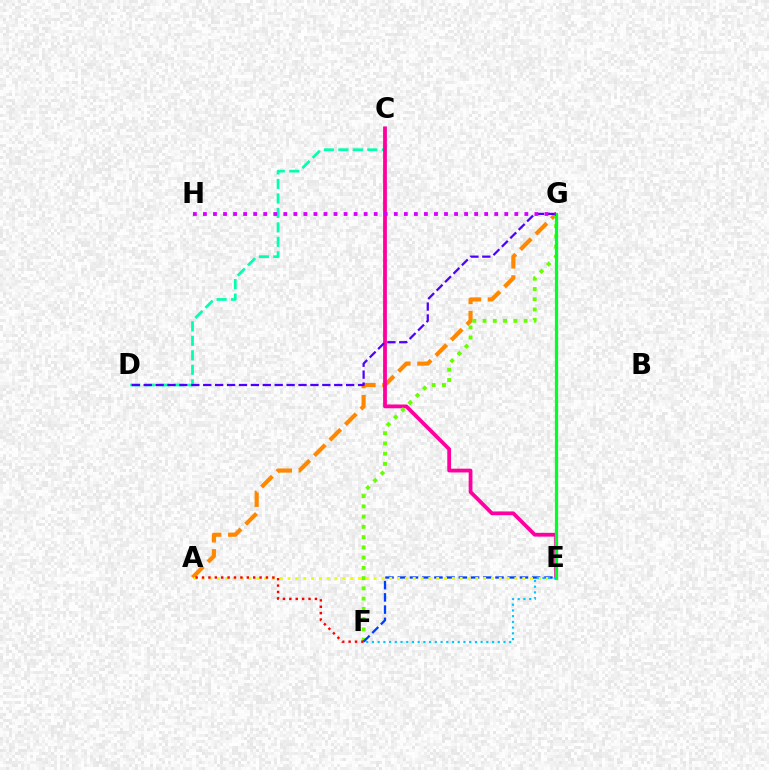{('C', 'D'): [{'color': '#00ffaf', 'line_style': 'dashed', 'thickness': 1.97}], ('A', 'G'): [{'color': '#ff8800', 'line_style': 'dashed', 'thickness': 2.98}], ('C', 'E'): [{'color': '#ff00a0', 'line_style': 'solid', 'thickness': 2.72}], ('F', 'G'): [{'color': '#66ff00', 'line_style': 'dotted', 'thickness': 2.79}], ('E', 'F'): [{'color': '#003fff', 'line_style': 'dashed', 'thickness': 1.66}, {'color': '#00c7ff', 'line_style': 'dotted', 'thickness': 1.55}], ('D', 'G'): [{'color': '#4f00ff', 'line_style': 'dashed', 'thickness': 1.62}], ('A', 'E'): [{'color': '#eeff00', 'line_style': 'dotted', 'thickness': 2.13}], ('E', 'G'): [{'color': '#00ff27', 'line_style': 'solid', 'thickness': 2.31}], ('G', 'H'): [{'color': '#d600ff', 'line_style': 'dotted', 'thickness': 2.73}], ('A', 'F'): [{'color': '#ff0000', 'line_style': 'dotted', 'thickness': 1.74}]}